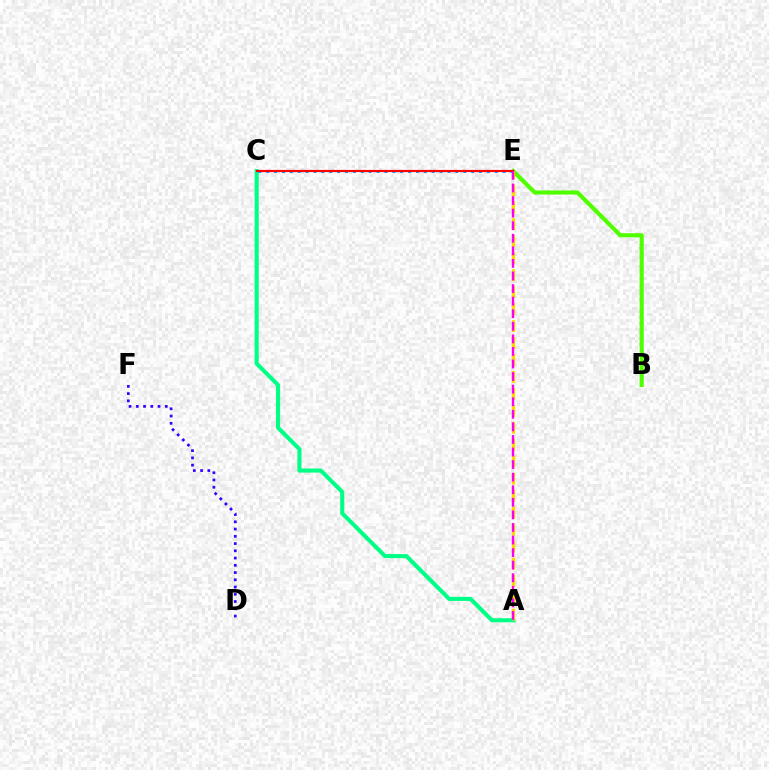{('B', 'E'): [{'color': '#4fff00', 'line_style': 'solid', 'thickness': 2.97}], ('A', 'C'): [{'color': '#00ff86', 'line_style': 'solid', 'thickness': 2.94}], ('C', 'E'): [{'color': '#009eff', 'line_style': 'dotted', 'thickness': 2.14}, {'color': '#ff0000', 'line_style': 'solid', 'thickness': 1.58}], ('A', 'E'): [{'color': '#ffd500', 'line_style': 'dashed', 'thickness': 2.31}, {'color': '#ff00ed', 'line_style': 'dashed', 'thickness': 1.71}], ('D', 'F'): [{'color': '#3700ff', 'line_style': 'dotted', 'thickness': 1.97}]}